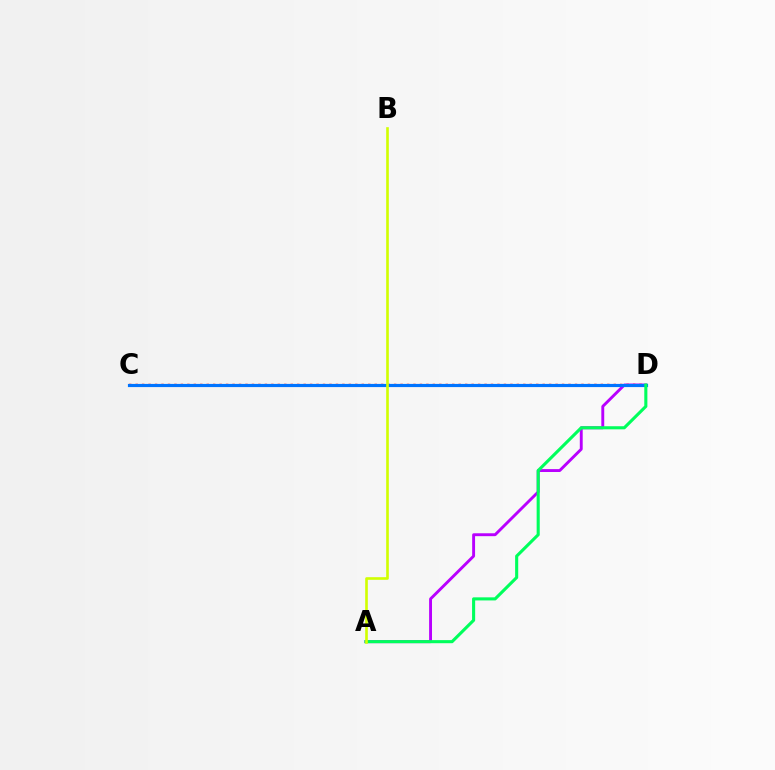{('A', 'D'): [{'color': '#b900ff', 'line_style': 'solid', 'thickness': 2.08}, {'color': '#00ff5c', 'line_style': 'solid', 'thickness': 2.23}], ('C', 'D'): [{'color': '#ff0000', 'line_style': 'dotted', 'thickness': 1.76}, {'color': '#0074ff', 'line_style': 'solid', 'thickness': 2.29}], ('A', 'B'): [{'color': '#d1ff00', 'line_style': 'solid', 'thickness': 1.89}]}